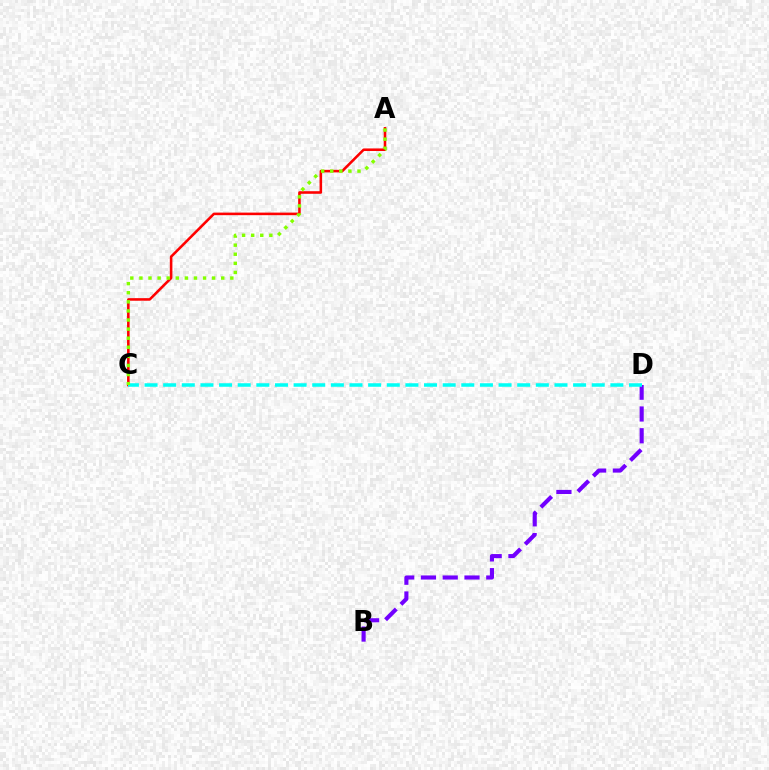{('B', 'D'): [{'color': '#7200ff', 'line_style': 'dashed', 'thickness': 2.96}], ('A', 'C'): [{'color': '#ff0000', 'line_style': 'solid', 'thickness': 1.85}, {'color': '#84ff00', 'line_style': 'dotted', 'thickness': 2.47}], ('C', 'D'): [{'color': '#00fff6', 'line_style': 'dashed', 'thickness': 2.53}]}